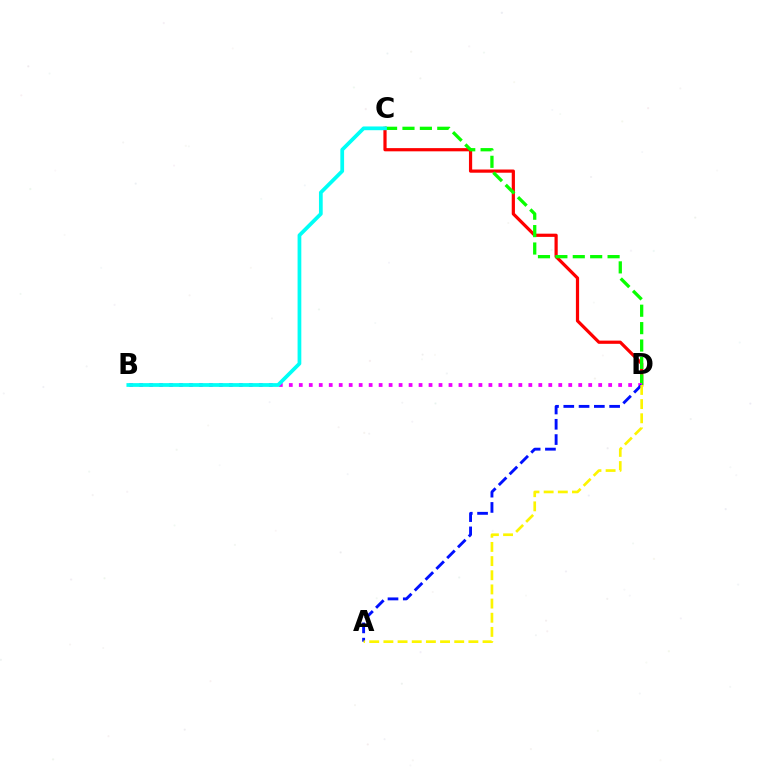{('C', 'D'): [{'color': '#ff0000', 'line_style': 'solid', 'thickness': 2.31}, {'color': '#08ff00', 'line_style': 'dashed', 'thickness': 2.36}], ('B', 'D'): [{'color': '#ee00ff', 'line_style': 'dotted', 'thickness': 2.71}], ('A', 'D'): [{'color': '#0010ff', 'line_style': 'dashed', 'thickness': 2.08}, {'color': '#fcf500', 'line_style': 'dashed', 'thickness': 1.92}], ('B', 'C'): [{'color': '#00fff6', 'line_style': 'solid', 'thickness': 2.69}]}